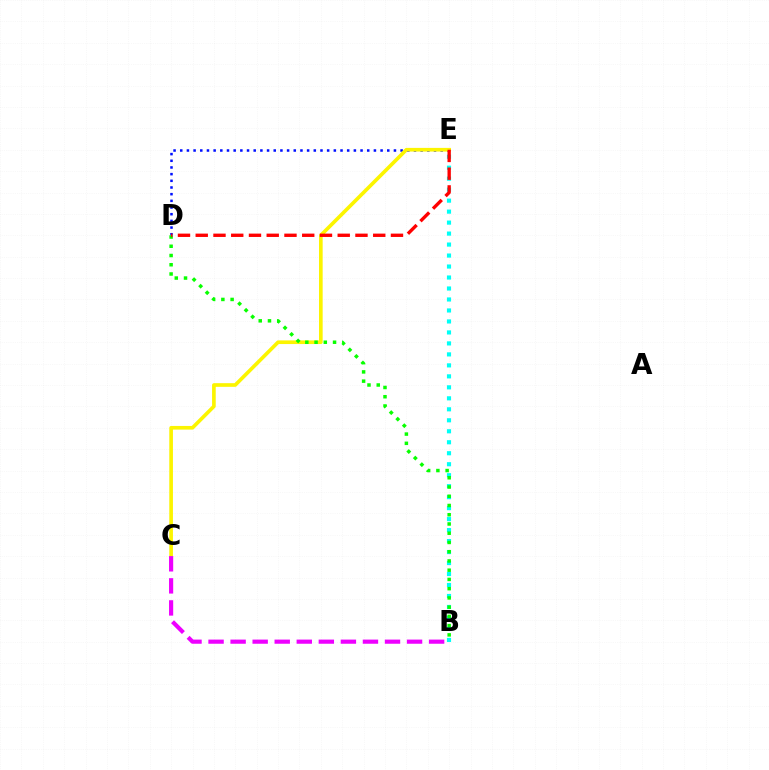{('D', 'E'): [{'color': '#0010ff', 'line_style': 'dotted', 'thickness': 1.81}, {'color': '#ff0000', 'line_style': 'dashed', 'thickness': 2.41}], ('B', 'E'): [{'color': '#00fff6', 'line_style': 'dotted', 'thickness': 2.98}], ('C', 'E'): [{'color': '#fcf500', 'line_style': 'solid', 'thickness': 2.63}], ('B', 'D'): [{'color': '#08ff00', 'line_style': 'dotted', 'thickness': 2.51}], ('B', 'C'): [{'color': '#ee00ff', 'line_style': 'dashed', 'thickness': 3.0}]}